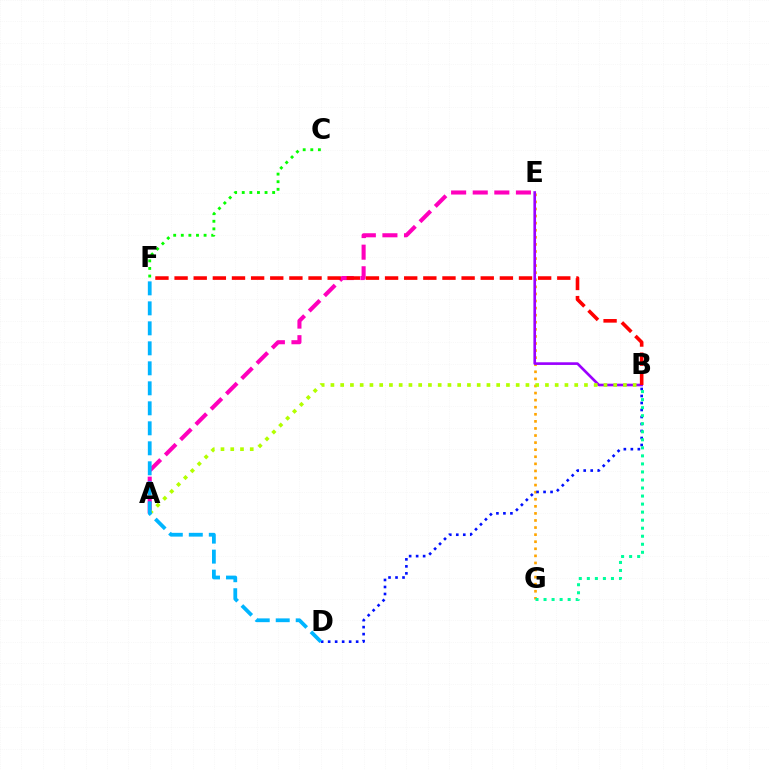{('E', 'G'): [{'color': '#ffa500', 'line_style': 'dotted', 'thickness': 1.92}], ('A', 'E'): [{'color': '#ff00bd', 'line_style': 'dashed', 'thickness': 2.93}], ('C', 'F'): [{'color': '#08ff00', 'line_style': 'dotted', 'thickness': 2.06}], ('B', 'E'): [{'color': '#9b00ff', 'line_style': 'solid', 'thickness': 1.91}], ('B', 'D'): [{'color': '#0010ff', 'line_style': 'dotted', 'thickness': 1.9}], ('A', 'B'): [{'color': '#b3ff00', 'line_style': 'dotted', 'thickness': 2.65}], ('B', 'F'): [{'color': '#ff0000', 'line_style': 'dashed', 'thickness': 2.6}], ('D', 'F'): [{'color': '#00b5ff', 'line_style': 'dashed', 'thickness': 2.72}], ('B', 'G'): [{'color': '#00ff9d', 'line_style': 'dotted', 'thickness': 2.18}]}